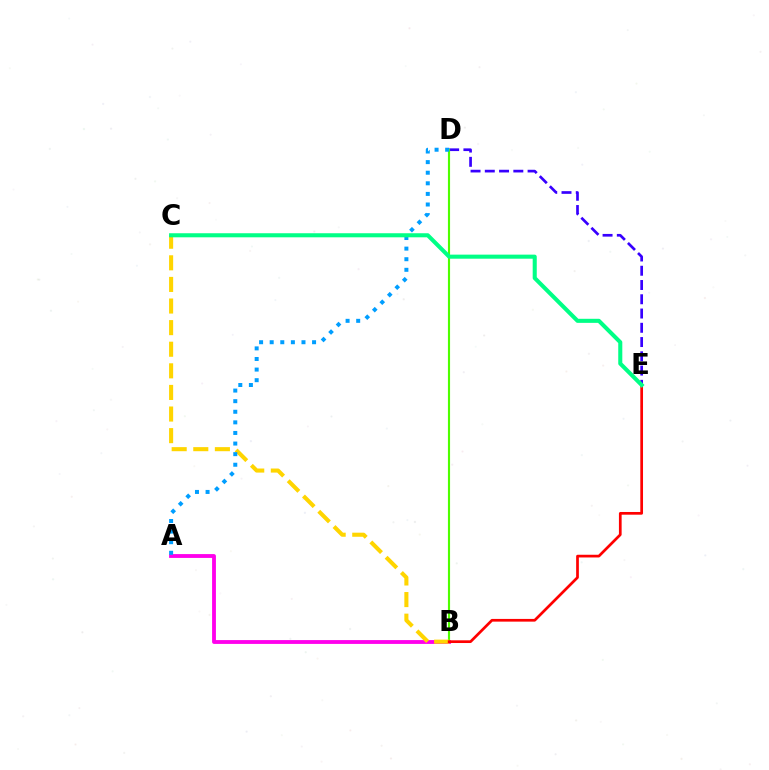{('A', 'B'): [{'color': '#ff00ed', 'line_style': 'solid', 'thickness': 2.75}], ('D', 'E'): [{'color': '#3700ff', 'line_style': 'dashed', 'thickness': 1.94}], ('B', 'D'): [{'color': '#4fff00', 'line_style': 'solid', 'thickness': 1.54}], ('B', 'C'): [{'color': '#ffd500', 'line_style': 'dashed', 'thickness': 2.93}], ('A', 'D'): [{'color': '#009eff', 'line_style': 'dotted', 'thickness': 2.88}], ('B', 'E'): [{'color': '#ff0000', 'line_style': 'solid', 'thickness': 1.95}], ('C', 'E'): [{'color': '#00ff86', 'line_style': 'solid', 'thickness': 2.92}]}